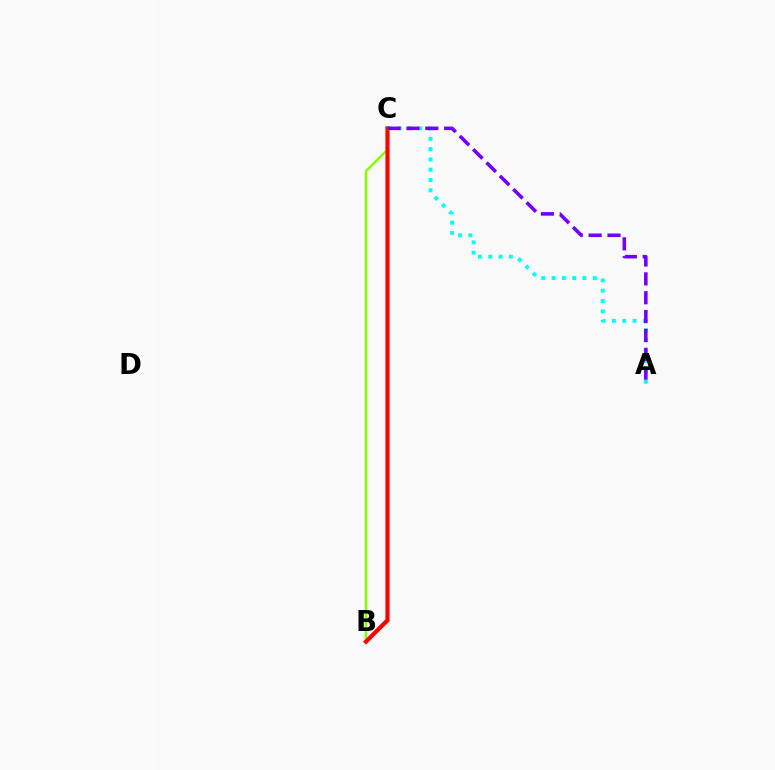{('B', 'C'): [{'color': '#84ff00', 'line_style': 'solid', 'thickness': 1.79}, {'color': '#ff0000', 'line_style': 'solid', 'thickness': 3.0}], ('A', 'C'): [{'color': '#00fff6', 'line_style': 'dotted', 'thickness': 2.8}, {'color': '#7200ff', 'line_style': 'dashed', 'thickness': 2.56}]}